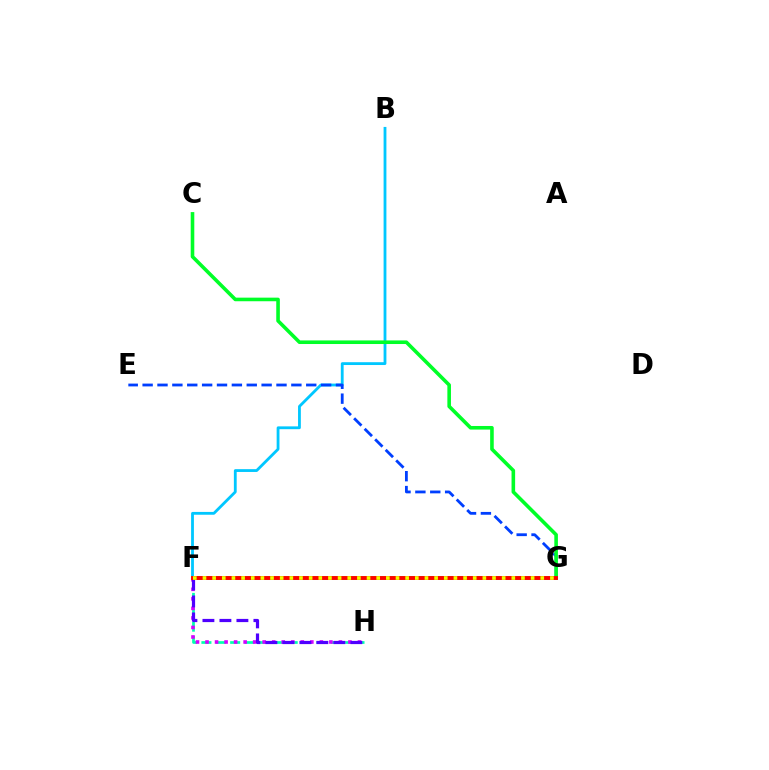{('F', 'G'): [{'color': '#ff8800', 'line_style': 'solid', 'thickness': 1.66}, {'color': '#66ff00', 'line_style': 'solid', 'thickness': 2.86}, {'color': '#ff00a0', 'line_style': 'dashed', 'thickness': 1.53}, {'color': '#ff0000', 'line_style': 'solid', 'thickness': 2.77}, {'color': '#eeff00', 'line_style': 'dotted', 'thickness': 2.62}], ('F', 'H'): [{'color': '#00ffaf', 'line_style': 'dashed', 'thickness': 1.95}, {'color': '#d600ff', 'line_style': 'dotted', 'thickness': 2.59}, {'color': '#4f00ff', 'line_style': 'dashed', 'thickness': 2.31}], ('B', 'F'): [{'color': '#00c7ff', 'line_style': 'solid', 'thickness': 2.03}], ('E', 'G'): [{'color': '#003fff', 'line_style': 'dashed', 'thickness': 2.02}], ('C', 'G'): [{'color': '#00ff27', 'line_style': 'solid', 'thickness': 2.59}]}